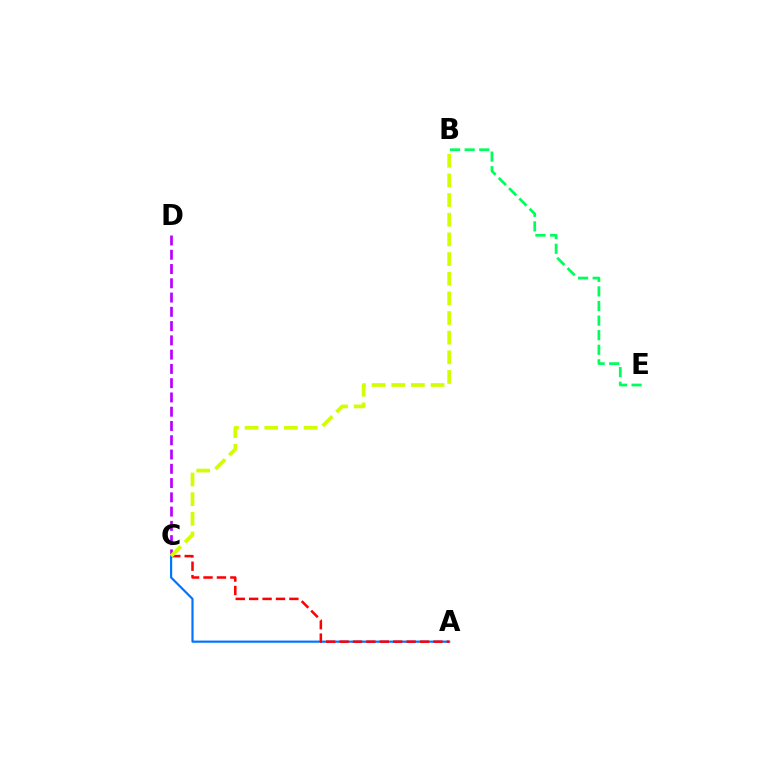{('C', 'D'): [{'color': '#b900ff', 'line_style': 'dashed', 'thickness': 1.94}], ('A', 'C'): [{'color': '#0074ff', 'line_style': 'solid', 'thickness': 1.57}, {'color': '#ff0000', 'line_style': 'dashed', 'thickness': 1.82}], ('B', 'C'): [{'color': '#d1ff00', 'line_style': 'dashed', 'thickness': 2.67}], ('B', 'E'): [{'color': '#00ff5c', 'line_style': 'dashed', 'thickness': 1.98}]}